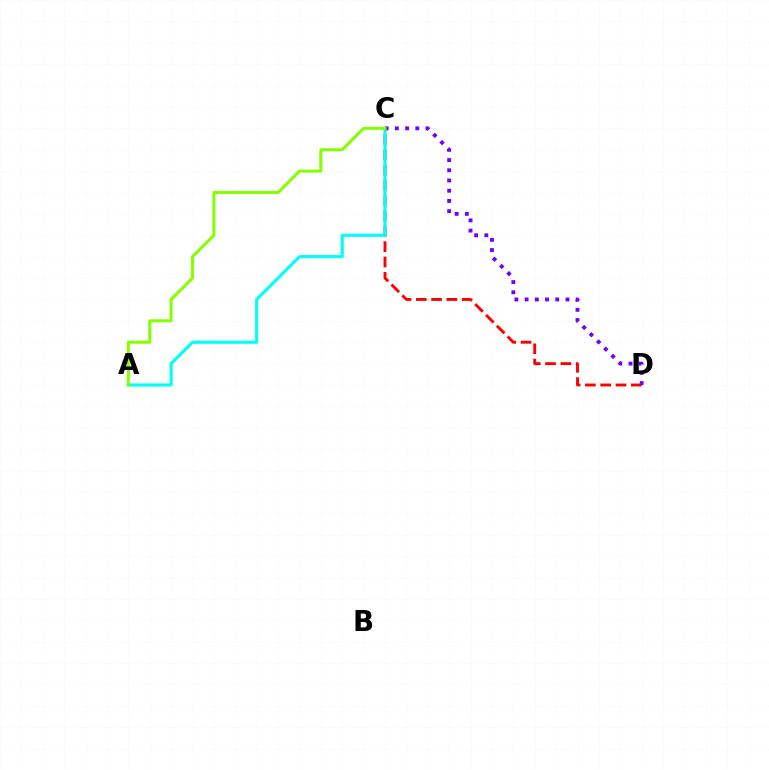{('C', 'D'): [{'color': '#ff0000', 'line_style': 'dashed', 'thickness': 2.08}, {'color': '#7200ff', 'line_style': 'dotted', 'thickness': 2.78}], ('A', 'C'): [{'color': '#00fff6', 'line_style': 'solid', 'thickness': 2.25}, {'color': '#84ff00', 'line_style': 'solid', 'thickness': 2.18}]}